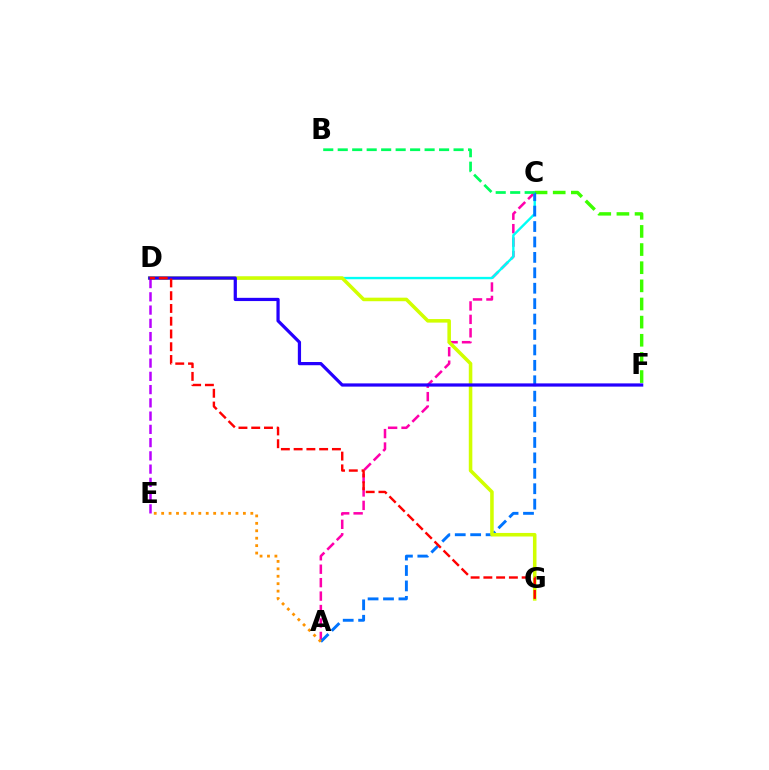{('A', 'C'): [{'color': '#ff00ac', 'line_style': 'dashed', 'thickness': 1.83}, {'color': '#0074ff', 'line_style': 'dashed', 'thickness': 2.1}], ('C', 'D'): [{'color': '#00fff6', 'line_style': 'solid', 'thickness': 1.72}], ('C', 'F'): [{'color': '#3dff00', 'line_style': 'dashed', 'thickness': 2.46}], ('D', 'G'): [{'color': '#d1ff00', 'line_style': 'solid', 'thickness': 2.56}, {'color': '#ff0000', 'line_style': 'dashed', 'thickness': 1.73}], ('D', 'E'): [{'color': '#b900ff', 'line_style': 'dashed', 'thickness': 1.8}], ('A', 'E'): [{'color': '#ff9400', 'line_style': 'dotted', 'thickness': 2.02}], ('D', 'F'): [{'color': '#2500ff', 'line_style': 'solid', 'thickness': 2.32}], ('B', 'C'): [{'color': '#00ff5c', 'line_style': 'dashed', 'thickness': 1.97}]}